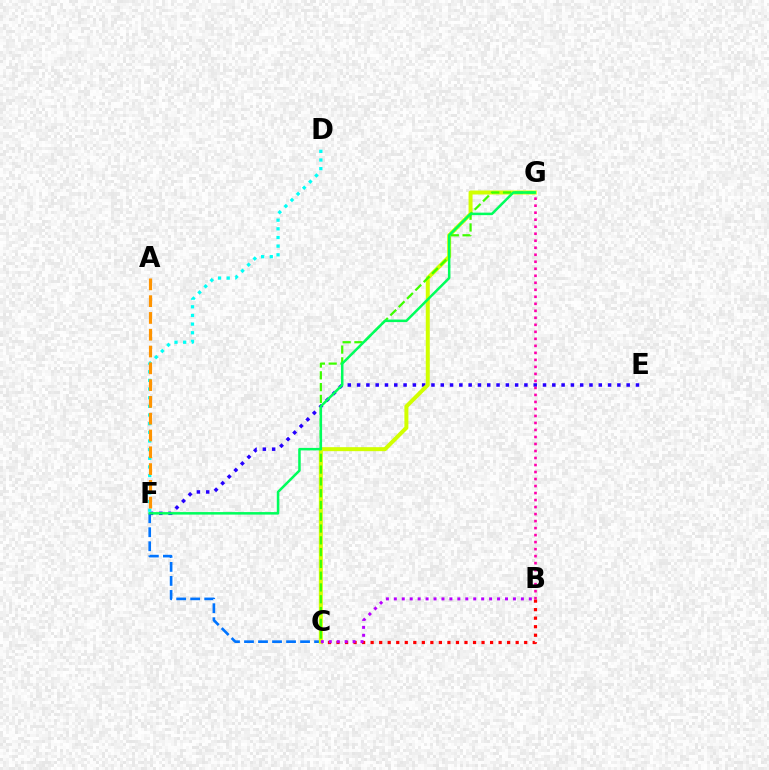{('C', 'F'): [{'color': '#0074ff', 'line_style': 'dashed', 'thickness': 1.9}], ('E', 'F'): [{'color': '#2500ff', 'line_style': 'dotted', 'thickness': 2.53}], ('B', 'C'): [{'color': '#ff0000', 'line_style': 'dotted', 'thickness': 2.32}, {'color': '#b900ff', 'line_style': 'dotted', 'thickness': 2.16}], ('C', 'G'): [{'color': '#d1ff00', 'line_style': 'solid', 'thickness': 2.87}, {'color': '#3dff00', 'line_style': 'dashed', 'thickness': 1.6}], ('D', 'F'): [{'color': '#00fff6', 'line_style': 'dotted', 'thickness': 2.35}], ('B', 'G'): [{'color': '#ff00ac', 'line_style': 'dotted', 'thickness': 1.9}], ('F', 'G'): [{'color': '#00ff5c', 'line_style': 'solid', 'thickness': 1.81}], ('A', 'F'): [{'color': '#ff9400', 'line_style': 'dashed', 'thickness': 2.28}]}